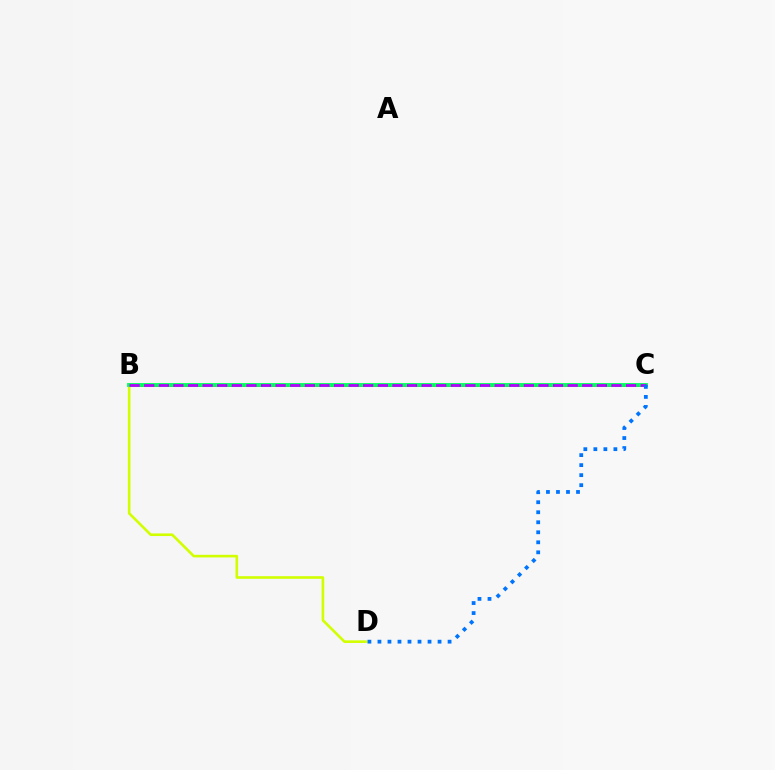{('B', 'C'): [{'color': '#ff0000', 'line_style': 'solid', 'thickness': 1.91}, {'color': '#00ff5c', 'line_style': 'solid', 'thickness': 2.75}, {'color': '#b900ff', 'line_style': 'dashed', 'thickness': 1.98}], ('B', 'D'): [{'color': '#d1ff00', 'line_style': 'solid', 'thickness': 1.88}], ('C', 'D'): [{'color': '#0074ff', 'line_style': 'dotted', 'thickness': 2.72}]}